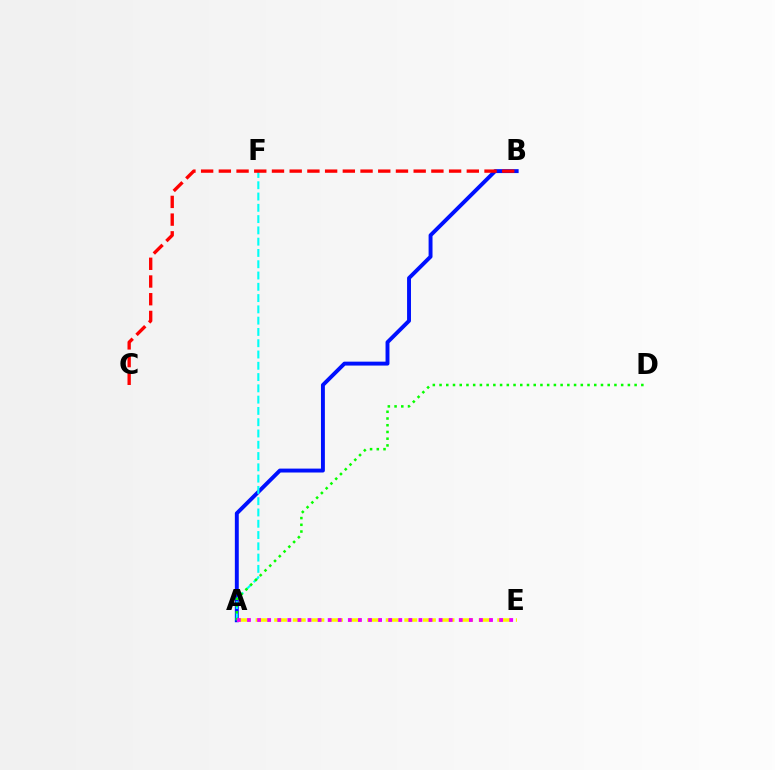{('A', 'B'): [{'color': '#0010ff', 'line_style': 'solid', 'thickness': 2.82}], ('A', 'E'): [{'color': '#fcf500', 'line_style': 'dashed', 'thickness': 2.53}, {'color': '#ee00ff', 'line_style': 'dotted', 'thickness': 2.74}], ('A', 'F'): [{'color': '#00fff6', 'line_style': 'dashed', 'thickness': 1.53}], ('B', 'C'): [{'color': '#ff0000', 'line_style': 'dashed', 'thickness': 2.41}], ('A', 'D'): [{'color': '#08ff00', 'line_style': 'dotted', 'thickness': 1.83}]}